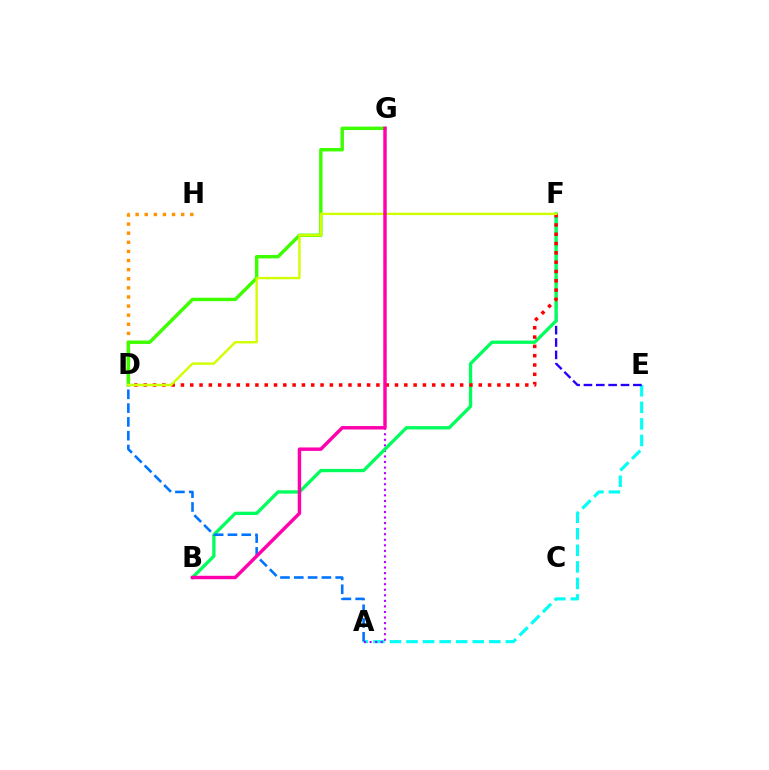{('D', 'H'): [{'color': '#ff9400', 'line_style': 'dotted', 'thickness': 2.47}], ('D', 'G'): [{'color': '#3dff00', 'line_style': 'solid', 'thickness': 2.47}], ('A', 'E'): [{'color': '#00fff6', 'line_style': 'dashed', 'thickness': 2.25}], ('A', 'G'): [{'color': '#b900ff', 'line_style': 'dotted', 'thickness': 1.51}], ('E', 'F'): [{'color': '#2500ff', 'line_style': 'dashed', 'thickness': 1.68}], ('B', 'F'): [{'color': '#00ff5c', 'line_style': 'solid', 'thickness': 2.37}], ('D', 'F'): [{'color': '#ff0000', 'line_style': 'dotted', 'thickness': 2.53}, {'color': '#d1ff00', 'line_style': 'solid', 'thickness': 1.73}], ('A', 'D'): [{'color': '#0074ff', 'line_style': 'dashed', 'thickness': 1.87}], ('B', 'G'): [{'color': '#ff00ac', 'line_style': 'solid', 'thickness': 2.47}]}